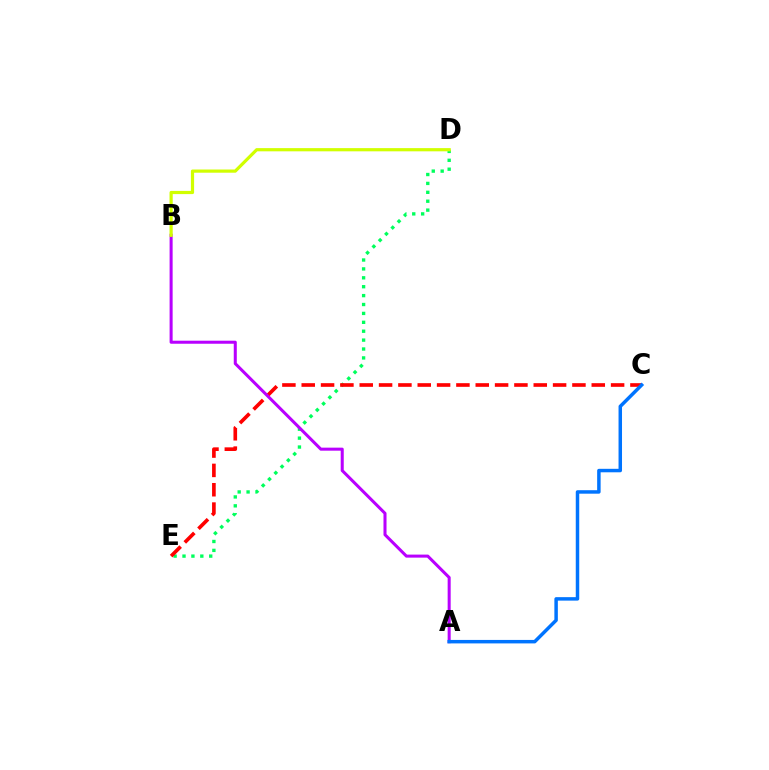{('D', 'E'): [{'color': '#00ff5c', 'line_style': 'dotted', 'thickness': 2.42}], ('C', 'E'): [{'color': '#ff0000', 'line_style': 'dashed', 'thickness': 2.63}], ('A', 'B'): [{'color': '#b900ff', 'line_style': 'solid', 'thickness': 2.19}], ('A', 'C'): [{'color': '#0074ff', 'line_style': 'solid', 'thickness': 2.5}], ('B', 'D'): [{'color': '#d1ff00', 'line_style': 'solid', 'thickness': 2.3}]}